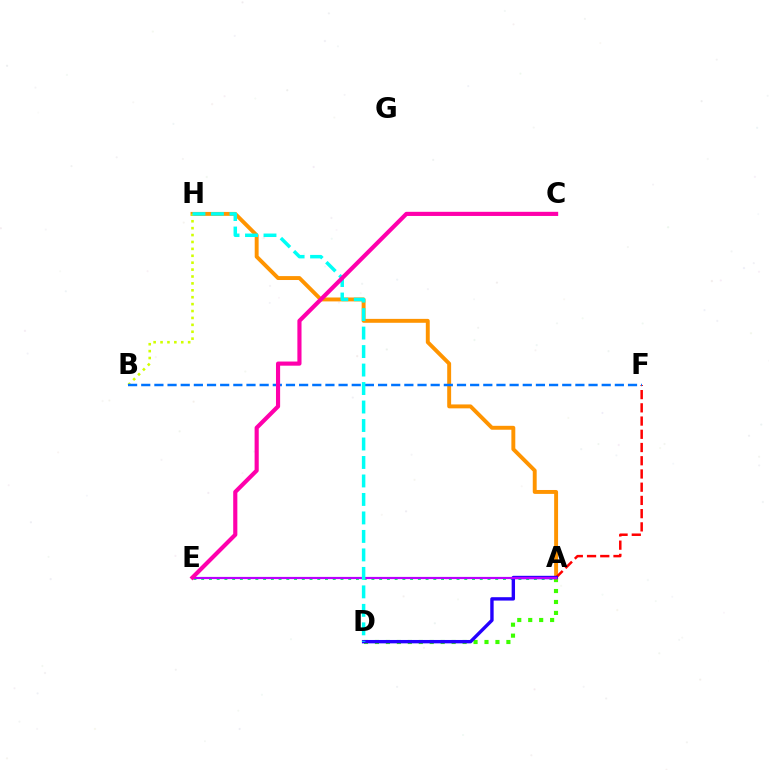{('A', 'D'): [{'color': '#3dff00', 'line_style': 'dotted', 'thickness': 2.98}, {'color': '#2500ff', 'line_style': 'solid', 'thickness': 2.43}], ('A', 'H'): [{'color': '#ff9400', 'line_style': 'solid', 'thickness': 2.82}], ('A', 'F'): [{'color': '#ff0000', 'line_style': 'dashed', 'thickness': 1.8}], ('B', 'H'): [{'color': '#d1ff00', 'line_style': 'dotted', 'thickness': 1.88}], ('A', 'E'): [{'color': '#00ff5c', 'line_style': 'dotted', 'thickness': 2.1}, {'color': '#b900ff', 'line_style': 'solid', 'thickness': 1.58}], ('B', 'F'): [{'color': '#0074ff', 'line_style': 'dashed', 'thickness': 1.79}], ('D', 'H'): [{'color': '#00fff6', 'line_style': 'dashed', 'thickness': 2.51}], ('C', 'E'): [{'color': '#ff00ac', 'line_style': 'solid', 'thickness': 2.98}]}